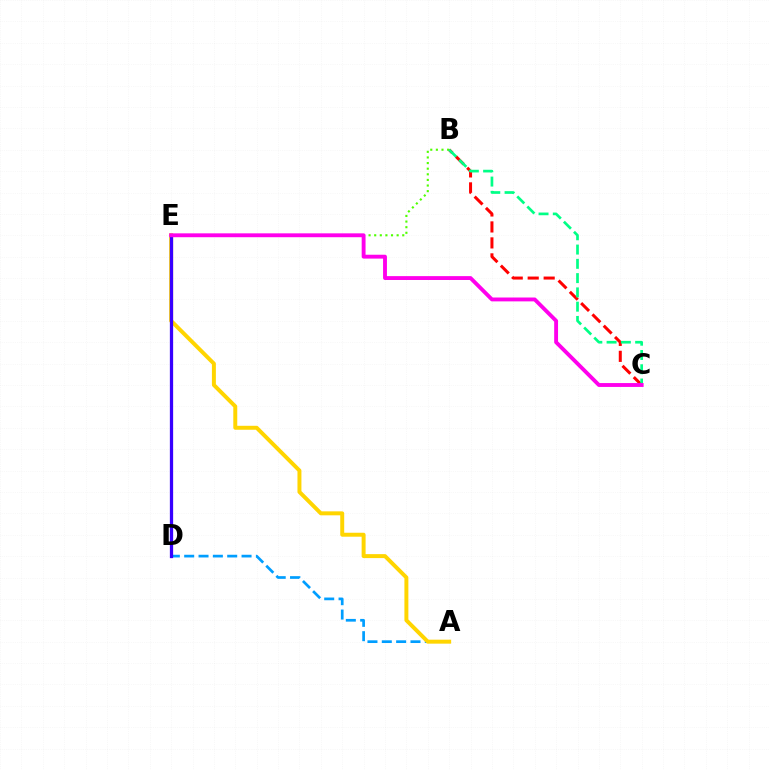{('A', 'D'): [{'color': '#009eff', 'line_style': 'dashed', 'thickness': 1.95}], ('B', 'C'): [{'color': '#ff0000', 'line_style': 'dashed', 'thickness': 2.17}, {'color': '#00ff86', 'line_style': 'dashed', 'thickness': 1.94}], ('A', 'E'): [{'color': '#ffd500', 'line_style': 'solid', 'thickness': 2.85}], ('B', 'E'): [{'color': '#4fff00', 'line_style': 'dotted', 'thickness': 1.53}], ('D', 'E'): [{'color': '#3700ff', 'line_style': 'solid', 'thickness': 2.35}], ('C', 'E'): [{'color': '#ff00ed', 'line_style': 'solid', 'thickness': 2.79}]}